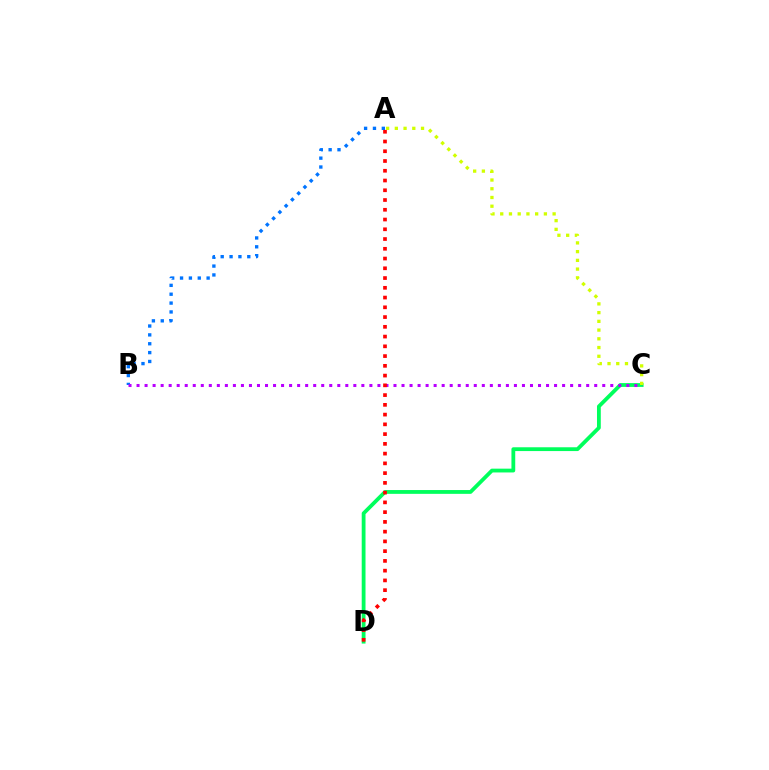{('C', 'D'): [{'color': '#00ff5c', 'line_style': 'solid', 'thickness': 2.74}], ('A', 'B'): [{'color': '#0074ff', 'line_style': 'dotted', 'thickness': 2.41}], ('B', 'C'): [{'color': '#b900ff', 'line_style': 'dotted', 'thickness': 2.18}], ('A', 'D'): [{'color': '#ff0000', 'line_style': 'dotted', 'thickness': 2.65}], ('A', 'C'): [{'color': '#d1ff00', 'line_style': 'dotted', 'thickness': 2.37}]}